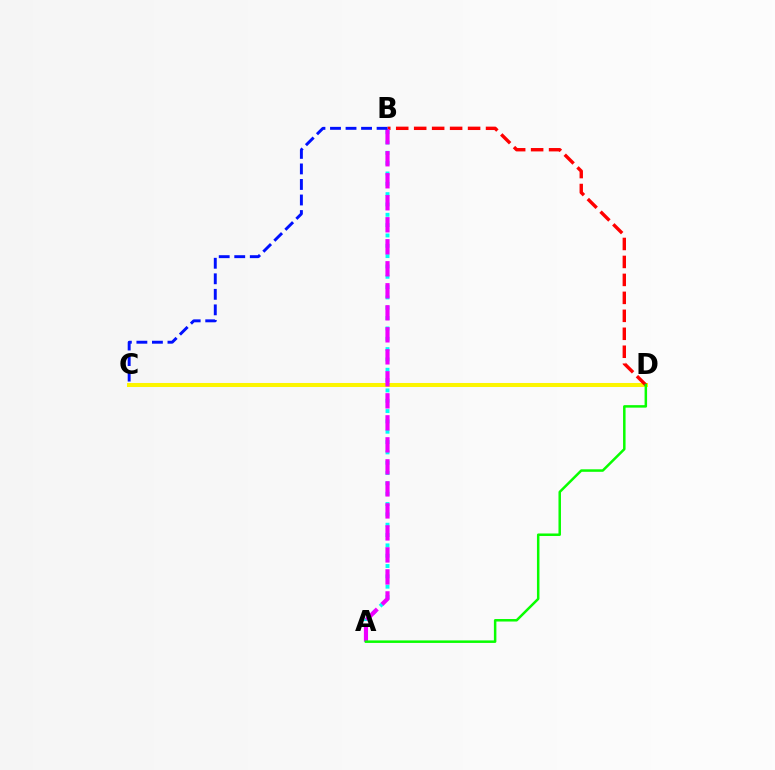{('C', 'D'): [{'color': '#fcf500', 'line_style': 'solid', 'thickness': 2.9}], ('B', 'D'): [{'color': '#ff0000', 'line_style': 'dashed', 'thickness': 2.44}], ('A', 'B'): [{'color': '#00fff6', 'line_style': 'dotted', 'thickness': 2.81}, {'color': '#ee00ff', 'line_style': 'dashed', 'thickness': 2.99}], ('B', 'C'): [{'color': '#0010ff', 'line_style': 'dashed', 'thickness': 2.11}], ('A', 'D'): [{'color': '#08ff00', 'line_style': 'solid', 'thickness': 1.8}]}